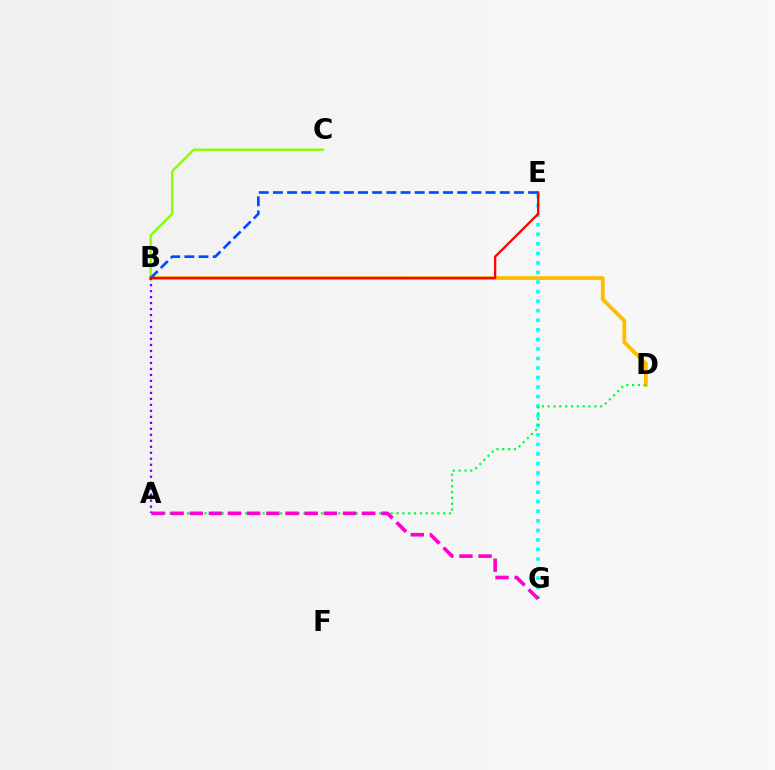{('E', 'G'): [{'color': '#00fff6', 'line_style': 'dotted', 'thickness': 2.59}], ('B', 'D'): [{'color': '#ffbd00', 'line_style': 'solid', 'thickness': 2.72}], ('B', 'C'): [{'color': '#84ff00', 'line_style': 'solid', 'thickness': 1.68}], ('A', 'B'): [{'color': '#7200ff', 'line_style': 'dotted', 'thickness': 1.63}], ('B', 'E'): [{'color': '#004bff', 'line_style': 'dashed', 'thickness': 1.93}, {'color': '#ff0000', 'line_style': 'solid', 'thickness': 1.65}], ('A', 'D'): [{'color': '#00ff39', 'line_style': 'dotted', 'thickness': 1.58}], ('A', 'G'): [{'color': '#ff00cf', 'line_style': 'dashed', 'thickness': 2.6}]}